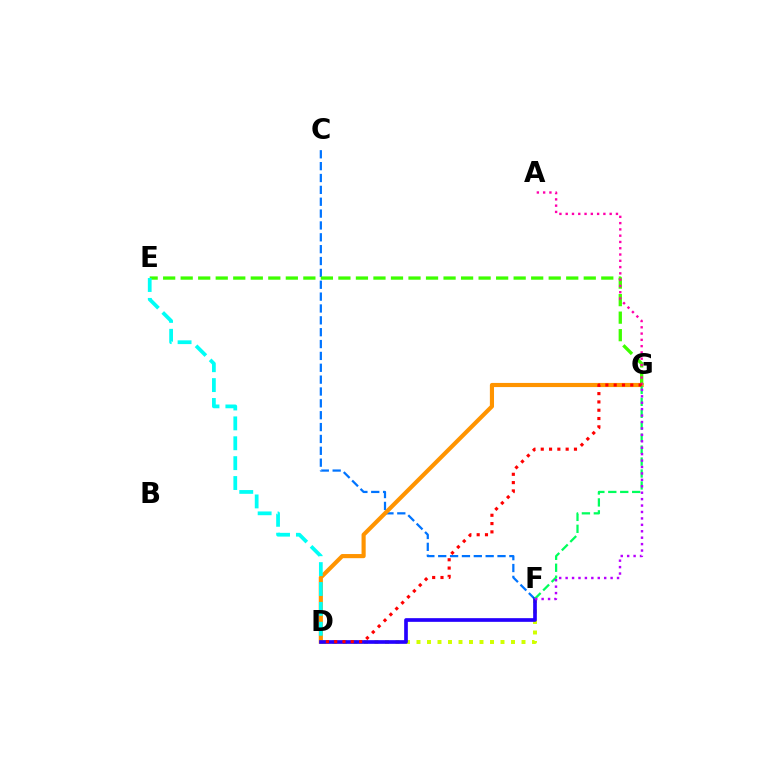{('C', 'F'): [{'color': '#0074ff', 'line_style': 'dashed', 'thickness': 1.61}], ('D', 'F'): [{'color': '#d1ff00', 'line_style': 'dotted', 'thickness': 2.85}, {'color': '#2500ff', 'line_style': 'solid', 'thickness': 2.65}], ('D', 'G'): [{'color': '#ff9400', 'line_style': 'solid', 'thickness': 2.98}, {'color': '#ff0000', 'line_style': 'dotted', 'thickness': 2.26}], ('F', 'G'): [{'color': '#00ff5c', 'line_style': 'dashed', 'thickness': 1.62}, {'color': '#b900ff', 'line_style': 'dotted', 'thickness': 1.75}], ('E', 'G'): [{'color': '#3dff00', 'line_style': 'dashed', 'thickness': 2.38}], ('A', 'G'): [{'color': '#ff00ac', 'line_style': 'dotted', 'thickness': 1.71}], ('D', 'E'): [{'color': '#00fff6', 'line_style': 'dashed', 'thickness': 2.7}]}